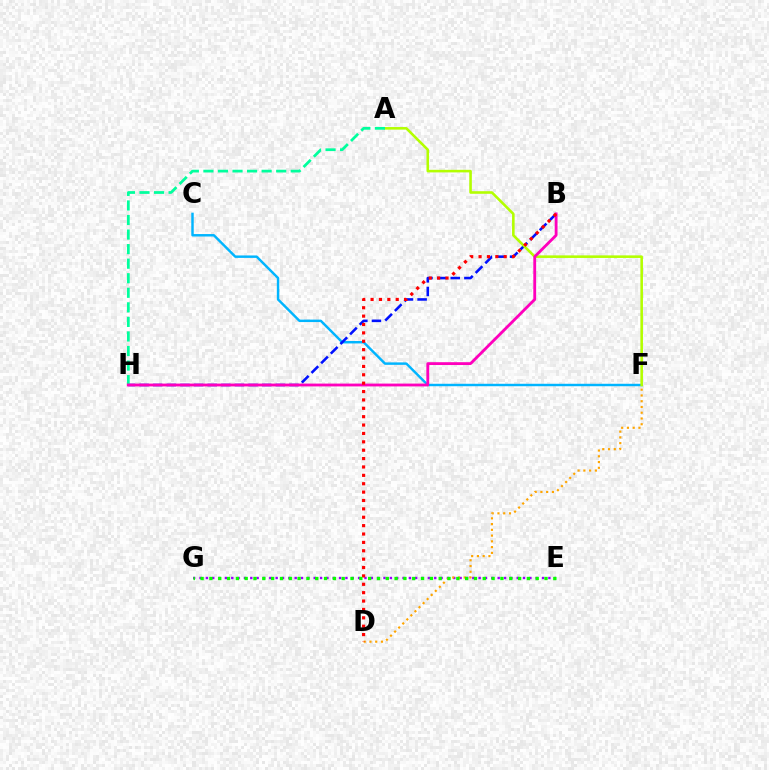{('C', 'F'): [{'color': '#00b5ff', 'line_style': 'solid', 'thickness': 1.76}], ('B', 'H'): [{'color': '#0010ff', 'line_style': 'dashed', 'thickness': 1.85}, {'color': '#ff00bd', 'line_style': 'solid', 'thickness': 2.04}], ('A', 'F'): [{'color': '#b3ff00', 'line_style': 'solid', 'thickness': 1.86}], ('A', 'H'): [{'color': '#00ff9d', 'line_style': 'dashed', 'thickness': 1.98}], ('E', 'G'): [{'color': '#9b00ff', 'line_style': 'dotted', 'thickness': 1.72}, {'color': '#08ff00', 'line_style': 'dotted', 'thickness': 2.4}], ('D', 'F'): [{'color': '#ffa500', 'line_style': 'dotted', 'thickness': 1.56}], ('B', 'D'): [{'color': '#ff0000', 'line_style': 'dotted', 'thickness': 2.28}]}